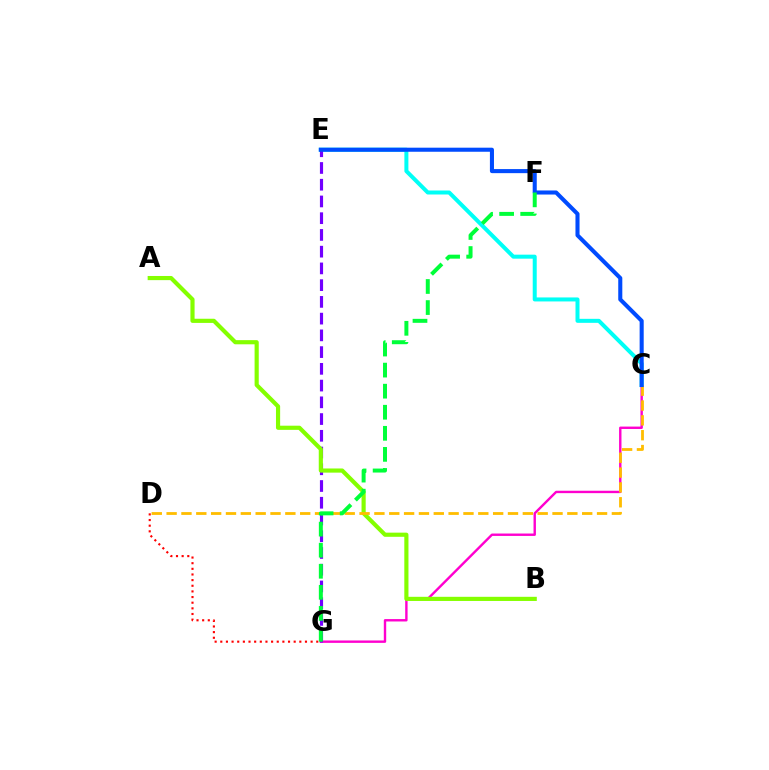{('C', 'G'): [{'color': '#ff00cf', 'line_style': 'solid', 'thickness': 1.73}], ('D', 'G'): [{'color': '#ff0000', 'line_style': 'dotted', 'thickness': 1.53}], ('C', 'E'): [{'color': '#00fff6', 'line_style': 'solid', 'thickness': 2.88}, {'color': '#004bff', 'line_style': 'solid', 'thickness': 2.93}], ('E', 'G'): [{'color': '#7200ff', 'line_style': 'dashed', 'thickness': 2.27}], ('A', 'B'): [{'color': '#84ff00', 'line_style': 'solid', 'thickness': 2.99}], ('C', 'D'): [{'color': '#ffbd00', 'line_style': 'dashed', 'thickness': 2.02}], ('F', 'G'): [{'color': '#00ff39', 'line_style': 'dashed', 'thickness': 2.86}]}